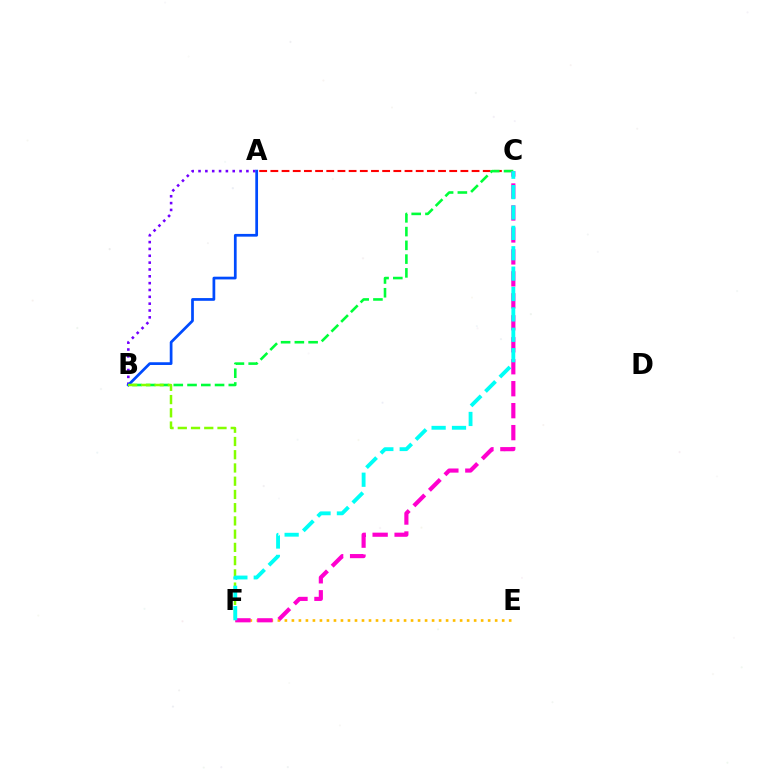{('A', 'C'): [{'color': '#ff0000', 'line_style': 'dashed', 'thickness': 1.52}], ('A', 'B'): [{'color': '#7200ff', 'line_style': 'dotted', 'thickness': 1.86}, {'color': '#004bff', 'line_style': 'solid', 'thickness': 1.97}], ('B', 'C'): [{'color': '#00ff39', 'line_style': 'dashed', 'thickness': 1.87}], ('E', 'F'): [{'color': '#ffbd00', 'line_style': 'dotted', 'thickness': 1.9}], ('B', 'F'): [{'color': '#84ff00', 'line_style': 'dashed', 'thickness': 1.8}], ('C', 'F'): [{'color': '#ff00cf', 'line_style': 'dashed', 'thickness': 2.98}, {'color': '#00fff6', 'line_style': 'dashed', 'thickness': 2.77}]}